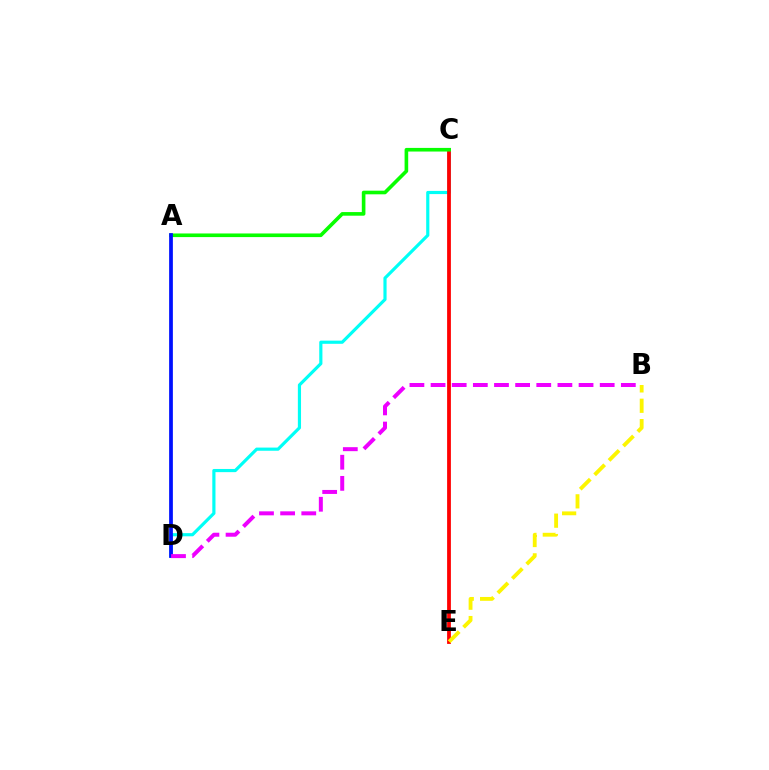{('C', 'D'): [{'color': '#00fff6', 'line_style': 'solid', 'thickness': 2.28}], ('C', 'E'): [{'color': '#ff0000', 'line_style': 'solid', 'thickness': 2.72}], ('A', 'C'): [{'color': '#08ff00', 'line_style': 'solid', 'thickness': 2.61}], ('B', 'E'): [{'color': '#fcf500', 'line_style': 'dashed', 'thickness': 2.77}], ('A', 'D'): [{'color': '#0010ff', 'line_style': 'solid', 'thickness': 2.7}], ('B', 'D'): [{'color': '#ee00ff', 'line_style': 'dashed', 'thickness': 2.87}]}